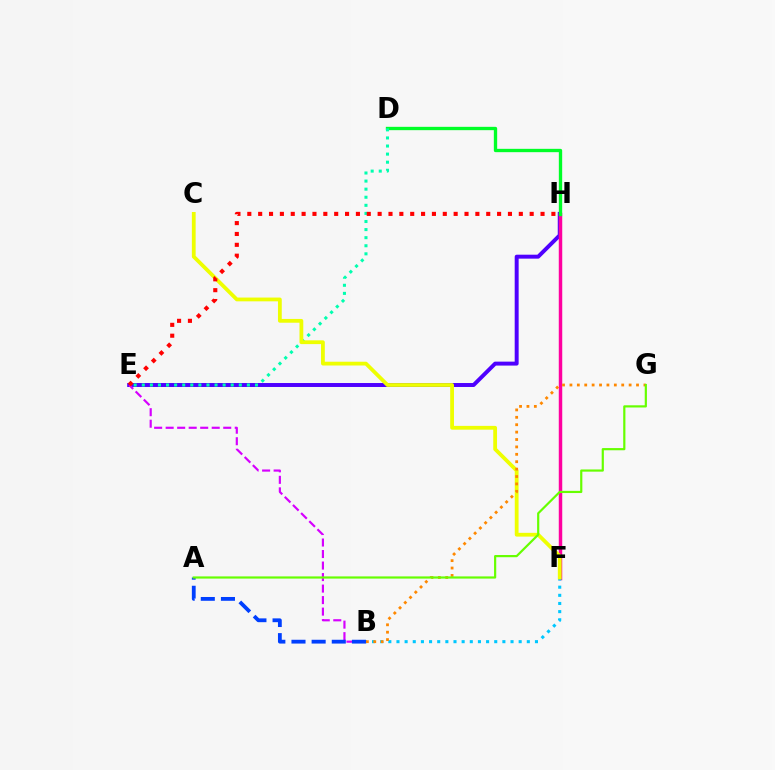{('E', 'H'): [{'color': '#4f00ff', 'line_style': 'solid', 'thickness': 2.85}, {'color': '#ff0000', 'line_style': 'dotted', 'thickness': 2.95}], ('F', 'H'): [{'color': '#ff00a0', 'line_style': 'solid', 'thickness': 2.49}], ('B', 'E'): [{'color': '#d600ff', 'line_style': 'dashed', 'thickness': 1.56}], ('B', 'F'): [{'color': '#00c7ff', 'line_style': 'dotted', 'thickness': 2.21}], ('A', 'B'): [{'color': '#003fff', 'line_style': 'dashed', 'thickness': 2.74}], ('D', 'H'): [{'color': '#00ff27', 'line_style': 'solid', 'thickness': 2.4}], ('D', 'E'): [{'color': '#00ffaf', 'line_style': 'dotted', 'thickness': 2.2}], ('C', 'F'): [{'color': '#eeff00', 'line_style': 'solid', 'thickness': 2.72}], ('B', 'G'): [{'color': '#ff8800', 'line_style': 'dotted', 'thickness': 2.01}], ('A', 'G'): [{'color': '#66ff00', 'line_style': 'solid', 'thickness': 1.58}]}